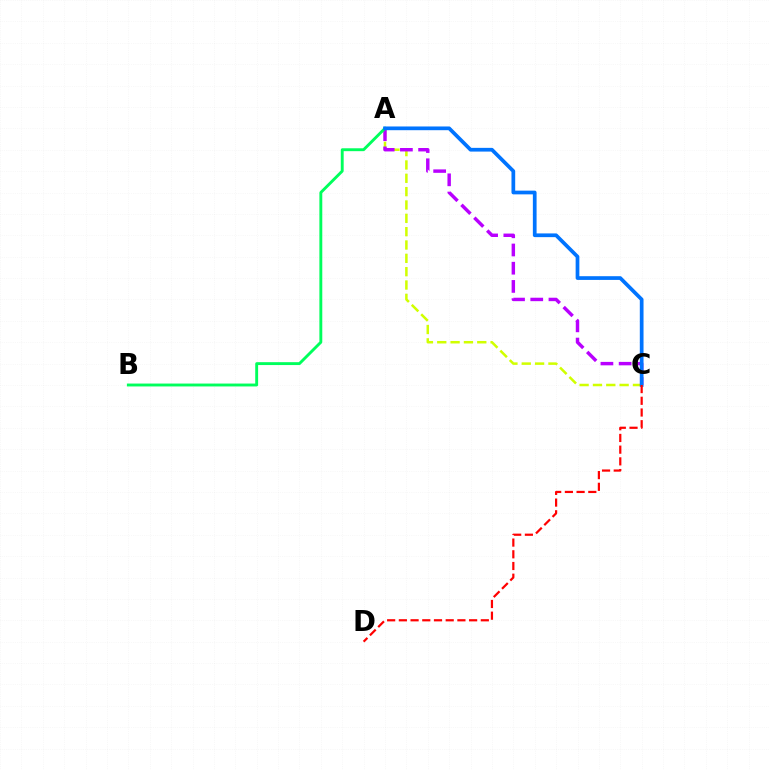{('A', 'C'): [{'color': '#d1ff00', 'line_style': 'dashed', 'thickness': 1.81}, {'color': '#b900ff', 'line_style': 'dashed', 'thickness': 2.47}, {'color': '#0074ff', 'line_style': 'solid', 'thickness': 2.68}], ('A', 'B'): [{'color': '#00ff5c', 'line_style': 'solid', 'thickness': 2.08}], ('C', 'D'): [{'color': '#ff0000', 'line_style': 'dashed', 'thickness': 1.59}]}